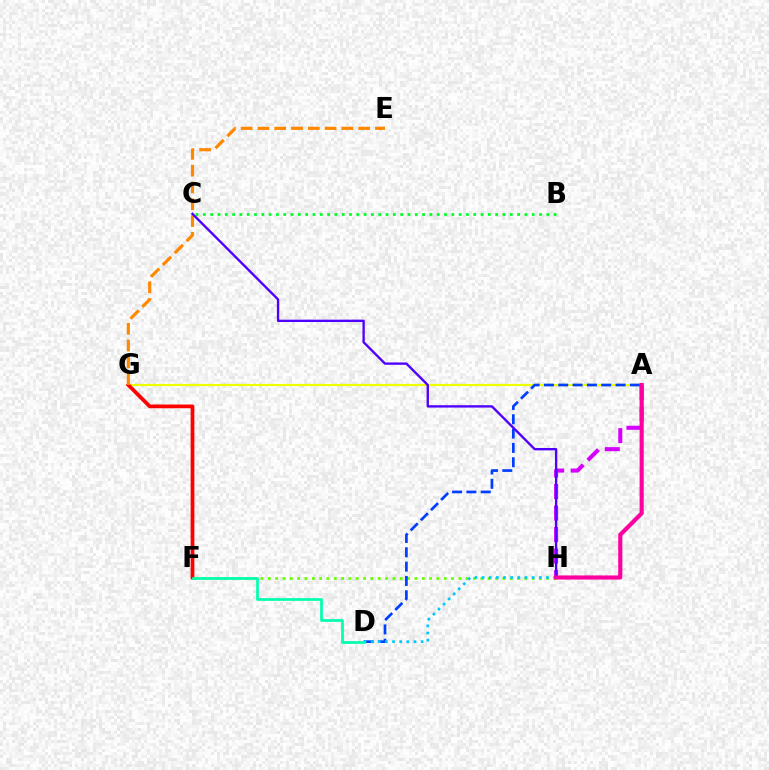{('F', 'H'): [{'color': '#66ff00', 'line_style': 'dotted', 'thickness': 1.99}], ('A', 'G'): [{'color': '#eeff00', 'line_style': 'solid', 'thickness': 1.57}], ('A', 'H'): [{'color': '#d600ff', 'line_style': 'dashed', 'thickness': 2.92}, {'color': '#ff00a0', 'line_style': 'solid', 'thickness': 2.98}], ('A', 'D'): [{'color': '#003fff', 'line_style': 'dashed', 'thickness': 1.95}], ('D', 'H'): [{'color': '#00c7ff', 'line_style': 'dotted', 'thickness': 1.94}], ('B', 'C'): [{'color': '#00ff27', 'line_style': 'dotted', 'thickness': 1.99}], ('F', 'G'): [{'color': '#ff0000', 'line_style': 'solid', 'thickness': 2.69}], ('D', 'F'): [{'color': '#00ffaf', 'line_style': 'solid', 'thickness': 1.95}], ('E', 'G'): [{'color': '#ff8800', 'line_style': 'dashed', 'thickness': 2.28}], ('C', 'H'): [{'color': '#4f00ff', 'line_style': 'solid', 'thickness': 1.7}]}